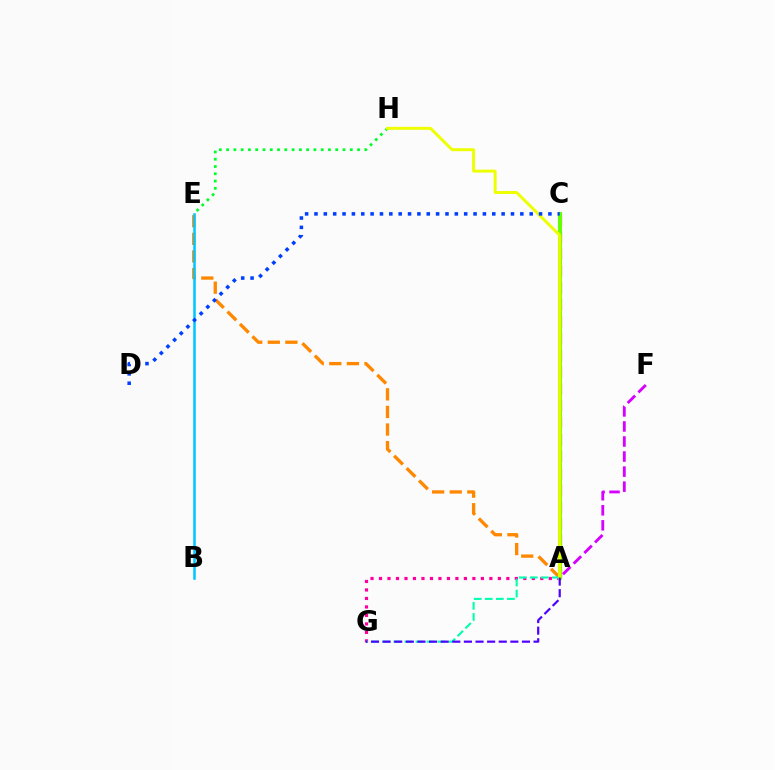{('A', 'G'): [{'color': '#ff00a0', 'line_style': 'dotted', 'thickness': 2.31}, {'color': '#00ffaf', 'line_style': 'dashed', 'thickness': 1.5}, {'color': '#4f00ff', 'line_style': 'dashed', 'thickness': 1.58}], ('A', 'E'): [{'color': '#ff8800', 'line_style': 'dashed', 'thickness': 2.39}], ('A', 'F'): [{'color': '#d600ff', 'line_style': 'dashed', 'thickness': 2.04}], ('A', 'C'): [{'color': '#ff0000', 'line_style': 'dashed', 'thickness': 2.29}, {'color': '#66ff00', 'line_style': 'solid', 'thickness': 2.91}], ('E', 'H'): [{'color': '#00ff27', 'line_style': 'dotted', 'thickness': 1.98}], ('A', 'H'): [{'color': '#eeff00', 'line_style': 'solid', 'thickness': 2.12}], ('B', 'E'): [{'color': '#00c7ff', 'line_style': 'solid', 'thickness': 1.83}], ('C', 'D'): [{'color': '#003fff', 'line_style': 'dotted', 'thickness': 2.54}]}